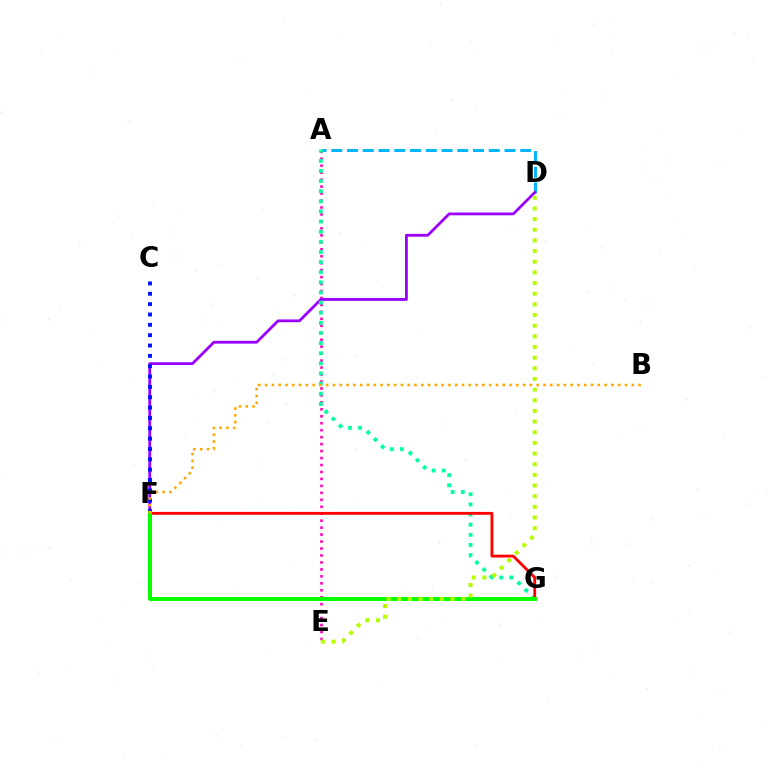{('A', 'D'): [{'color': '#00b5ff', 'line_style': 'dashed', 'thickness': 2.14}], ('A', 'E'): [{'color': '#ff00bd', 'line_style': 'dotted', 'thickness': 1.89}], ('D', 'F'): [{'color': '#9b00ff', 'line_style': 'solid', 'thickness': 2.02}], ('C', 'F'): [{'color': '#0010ff', 'line_style': 'dotted', 'thickness': 2.81}], ('A', 'G'): [{'color': '#00ff9d', 'line_style': 'dotted', 'thickness': 2.75}], ('F', 'G'): [{'color': '#ff0000', 'line_style': 'solid', 'thickness': 2.05}, {'color': '#08ff00', 'line_style': 'solid', 'thickness': 2.87}], ('B', 'F'): [{'color': '#ffa500', 'line_style': 'dotted', 'thickness': 1.84}], ('D', 'E'): [{'color': '#b3ff00', 'line_style': 'dotted', 'thickness': 2.9}]}